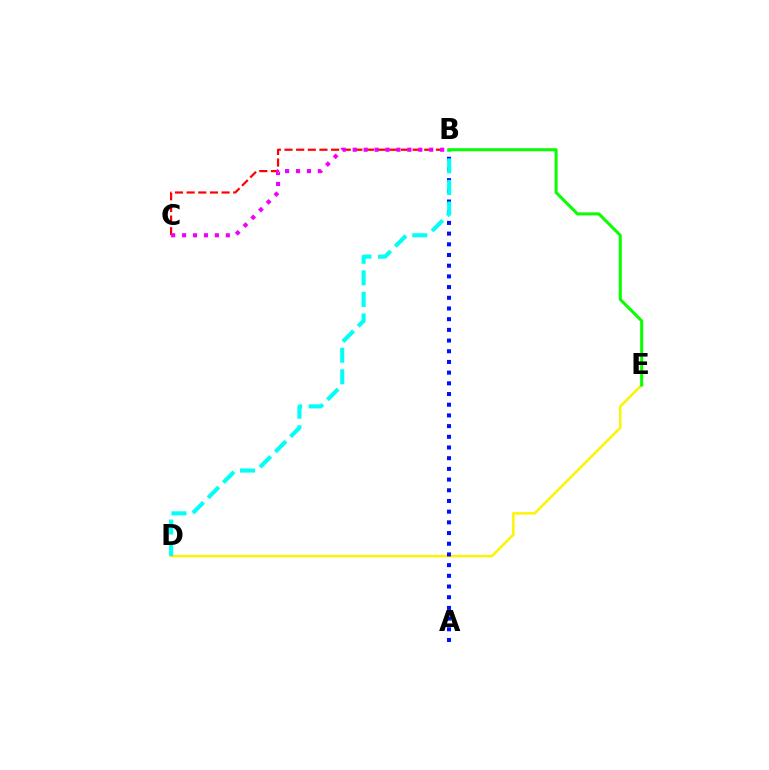{('B', 'C'): [{'color': '#ff0000', 'line_style': 'dashed', 'thickness': 1.58}, {'color': '#ee00ff', 'line_style': 'dotted', 'thickness': 2.97}], ('D', 'E'): [{'color': '#fcf500', 'line_style': 'solid', 'thickness': 1.79}], ('A', 'B'): [{'color': '#0010ff', 'line_style': 'dotted', 'thickness': 2.91}], ('B', 'D'): [{'color': '#00fff6', 'line_style': 'dashed', 'thickness': 2.93}], ('B', 'E'): [{'color': '#08ff00', 'line_style': 'solid', 'thickness': 2.18}]}